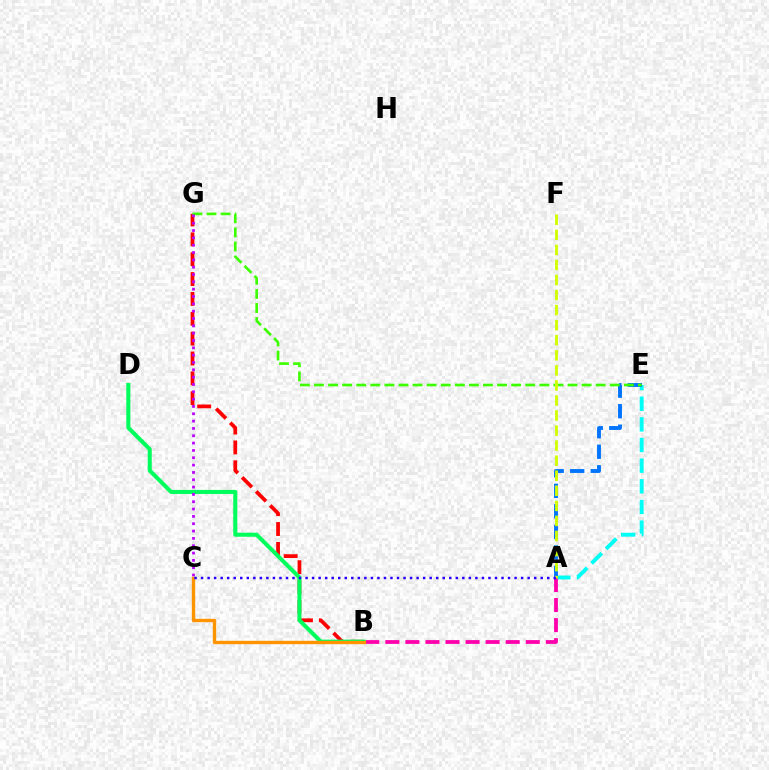{('A', 'E'): [{'color': '#00fff6', 'line_style': 'dashed', 'thickness': 2.8}, {'color': '#0074ff', 'line_style': 'dashed', 'thickness': 2.79}], ('B', 'G'): [{'color': '#ff0000', 'line_style': 'dashed', 'thickness': 2.7}], ('E', 'G'): [{'color': '#3dff00', 'line_style': 'dashed', 'thickness': 1.91}], ('A', 'B'): [{'color': '#ff00ac', 'line_style': 'dashed', 'thickness': 2.73}], ('B', 'D'): [{'color': '#00ff5c', 'line_style': 'solid', 'thickness': 2.93}], ('C', 'G'): [{'color': '#b900ff', 'line_style': 'dotted', 'thickness': 1.99}], ('A', 'F'): [{'color': '#d1ff00', 'line_style': 'dashed', 'thickness': 2.05}], ('B', 'C'): [{'color': '#ff9400', 'line_style': 'solid', 'thickness': 2.43}], ('A', 'C'): [{'color': '#2500ff', 'line_style': 'dotted', 'thickness': 1.77}]}